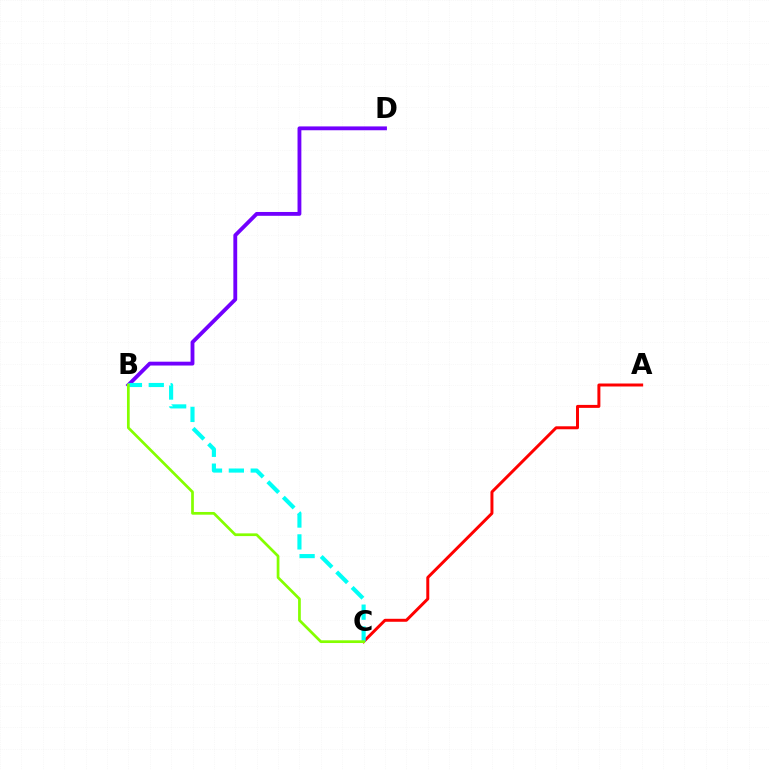{('B', 'D'): [{'color': '#7200ff', 'line_style': 'solid', 'thickness': 2.76}], ('A', 'C'): [{'color': '#ff0000', 'line_style': 'solid', 'thickness': 2.14}], ('B', 'C'): [{'color': '#00fff6', 'line_style': 'dashed', 'thickness': 2.97}, {'color': '#84ff00', 'line_style': 'solid', 'thickness': 1.96}]}